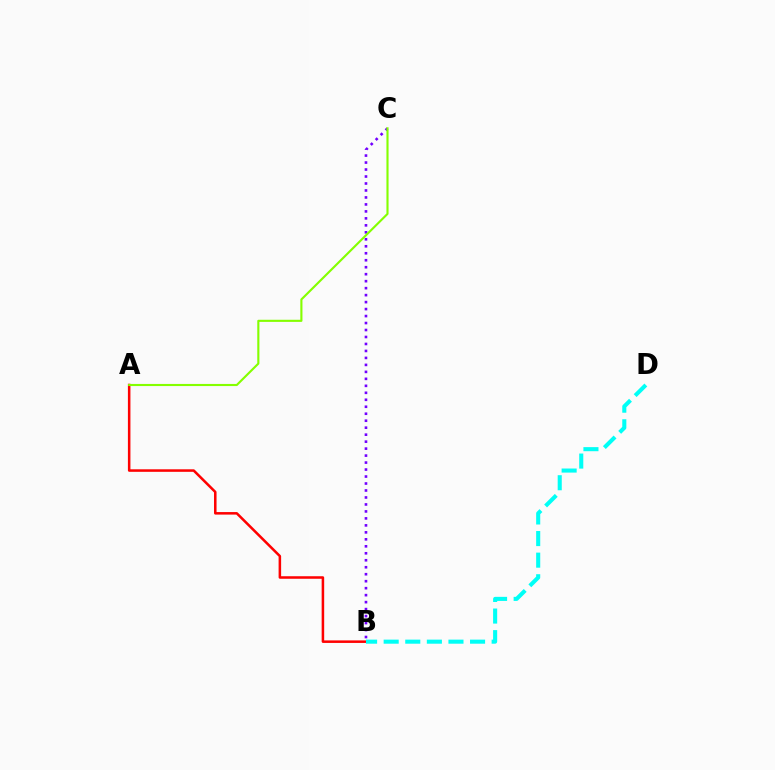{('A', 'B'): [{'color': '#ff0000', 'line_style': 'solid', 'thickness': 1.82}], ('B', 'C'): [{'color': '#7200ff', 'line_style': 'dotted', 'thickness': 1.9}], ('B', 'D'): [{'color': '#00fff6', 'line_style': 'dashed', 'thickness': 2.93}], ('A', 'C'): [{'color': '#84ff00', 'line_style': 'solid', 'thickness': 1.53}]}